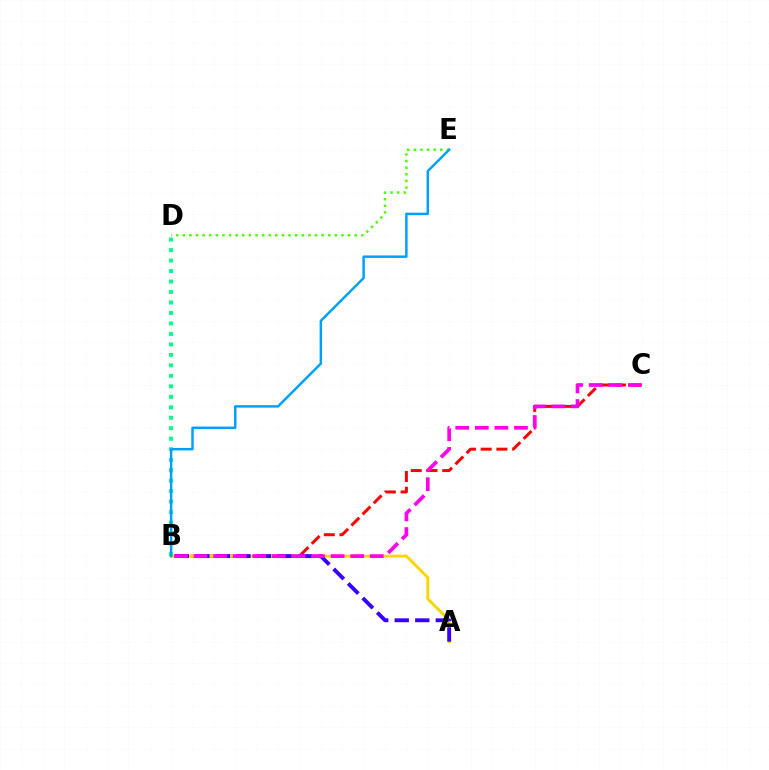{('B', 'C'): [{'color': '#ff0000', 'line_style': 'dashed', 'thickness': 2.14}, {'color': '#ff00ed', 'line_style': 'dashed', 'thickness': 2.66}], ('A', 'B'): [{'color': '#ffd500', 'line_style': 'solid', 'thickness': 2.1}, {'color': '#3700ff', 'line_style': 'dashed', 'thickness': 2.79}], ('B', 'D'): [{'color': '#00ff86', 'line_style': 'dotted', 'thickness': 2.85}], ('D', 'E'): [{'color': '#4fff00', 'line_style': 'dotted', 'thickness': 1.8}], ('B', 'E'): [{'color': '#009eff', 'line_style': 'solid', 'thickness': 1.76}]}